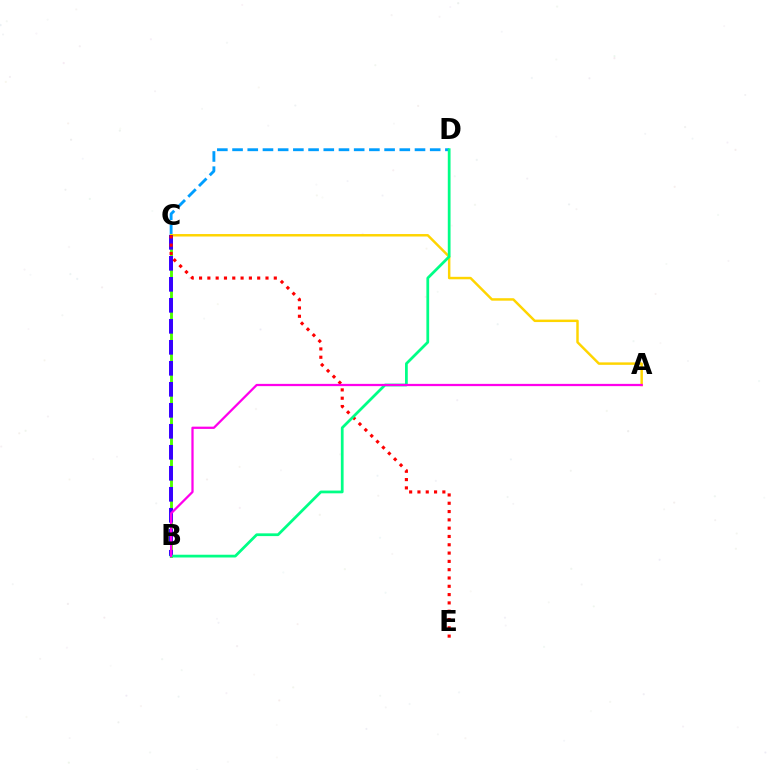{('C', 'D'): [{'color': '#009eff', 'line_style': 'dashed', 'thickness': 2.07}], ('B', 'C'): [{'color': '#4fff00', 'line_style': 'solid', 'thickness': 2.08}, {'color': '#3700ff', 'line_style': 'dashed', 'thickness': 2.85}], ('A', 'C'): [{'color': '#ffd500', 'line_style': 'solid', 'thickness': 1.78}], ('C', 'E'): [{'color': '#ff0000', 'line_style': 'dotted', 'thickness': 2.26}], ('B', 'D'): [{'color': '#00ff86', 'line_style': 'solid', 'thickness': 1.98}], ('A', 'B'): [{'color': '#ff00ed', 'line_style': 'solid', 'thickness': 1.63}]}